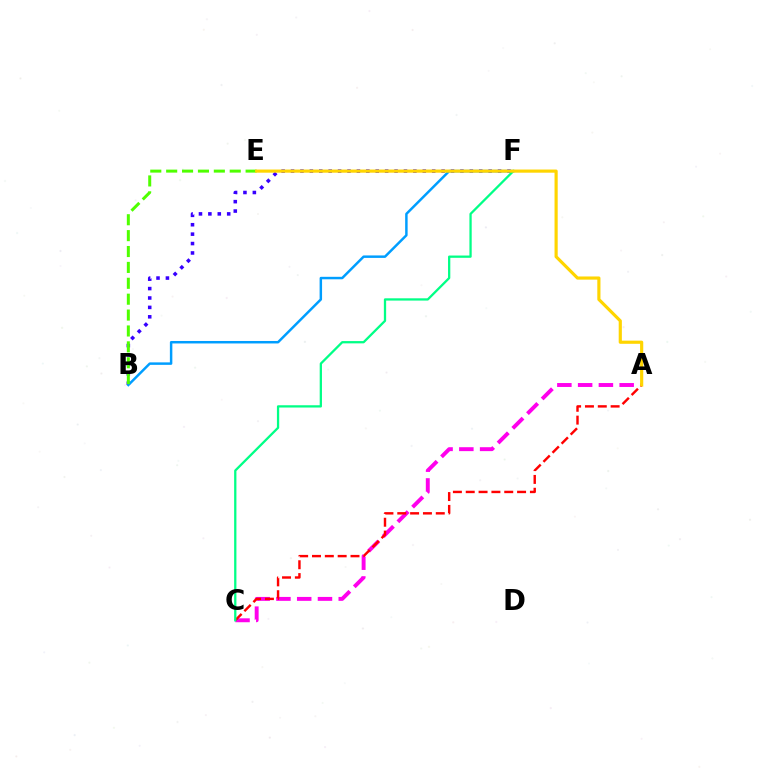{('B', 'F'): [{'color': '#3700ff', 'line_style': 'dotted', 'thickness': 2.56}, {'color': '#009eff', 'line_style': 'solid', 'thickness': 1.78}], ('A', 'C'): [{'color': '#ff00ed', 'line_style': 'dashed', 'thickness': 2.82}, {'color': '#ff0000', 'line_style': 'dashed', 'thickness': 1.74}], ('B', 'E'): [{'color': '#4fff00', 'line_style': 'dashed', 'thickness': 2.16}], ('C', 'F'): [{'color': '#00ff86', 'line_style': 'solid', 'thickness': 1.64}], ('A', 'E'): [{'color': '#ffd500', 'line_style': 'solid', 'thickness': 2.28}]}